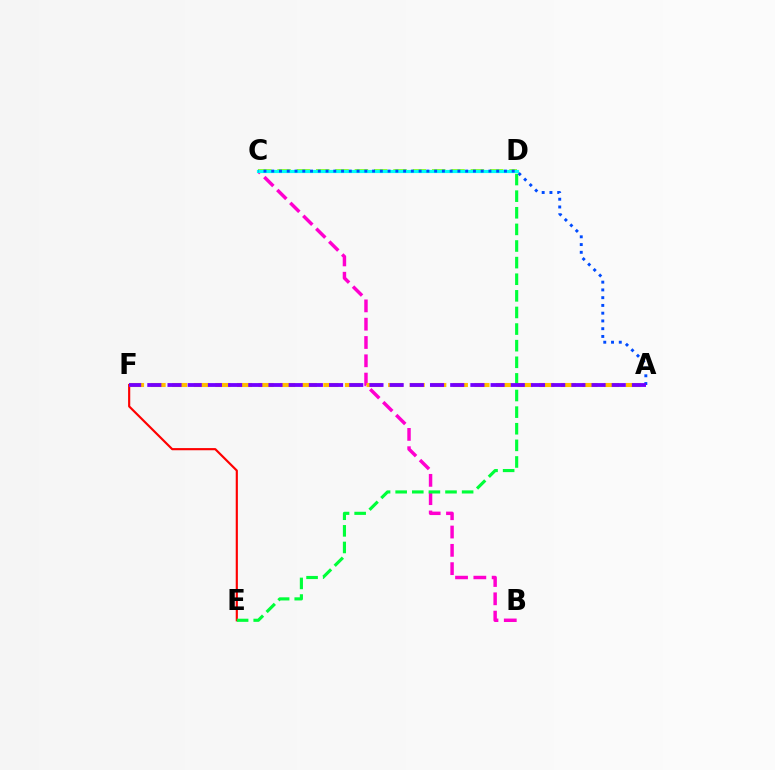{('E', 'F'): [{'color': '#ff0000', 'line_style': 'solid', 'thickness': 1.55}], ('C', 'D'): [{'color': '#84ff00', 'line_style': 'dashed', 'thickness': 2.63}, {'color': '#00fff6', 'line_style': 'solid', 'thickness': 2.28}], ('B', 'C'): [{'color': '#ff00cf', 'line_style': 'dashed', 'thickness': 2.49}], ('D', 'E'): [{'color': '#00ff39', 'line_style': 'dashed', 'thickness': 2.26}], ('A', 'C'): [{'color': '#004bff', 'line_style': 'dotted', 'thickness': 2.11}], ('A', 'F'): [{'color': '#ffbd00', 'line_style': 'dashed', 'thickness': 2.93}, {'color': '#7200ff', 'line_style': 'dashed', 'thickness': 2.74}]}